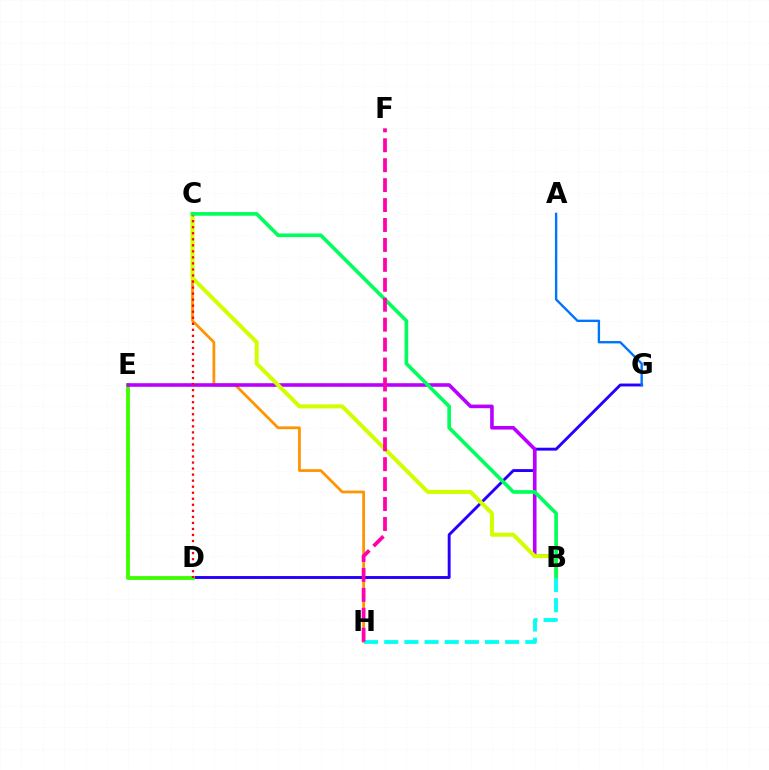{('C', 'H'): [{'color': '#ff9400', 'line_style': 'solid', 'thickness': 1.99}], ('D', 'G'): [{'color': '#2500ff', 'line_style': 'solid', 'thickness': 2.09}], ('D', 'E'): [{'color': '#3dff00', 'line_style': 'solid', 'thickness': 2.76}], ('B', 'E'): [{'color': '#b900ff', 'line_style': 'solid', 'thickness': 2.59}], ('B', 'C'): [{'color': '#d1ff00', 'line_style': 'solid', 'thickness': 2.9}, {'color': '#00ff5c', 'line_style': 'solid', 'thickness': 2.62}], ('C', 'D'): [{'color': '#ff0000', 'line_style': 'dotted', 'thickness': 1.64}], ('A', 'G'): [{'color': '#0074ff', 'line_style': 'solid', 'thickness': 1.71}], ('B', 'H'): [{'color': '#00fff6', 'line_style': 'dashed', 'thickness': 2.74}], ('F', 'H'): [{'color': '#ff00ac', 'line_style': 'dashed', 'thickness': 2.71}]}